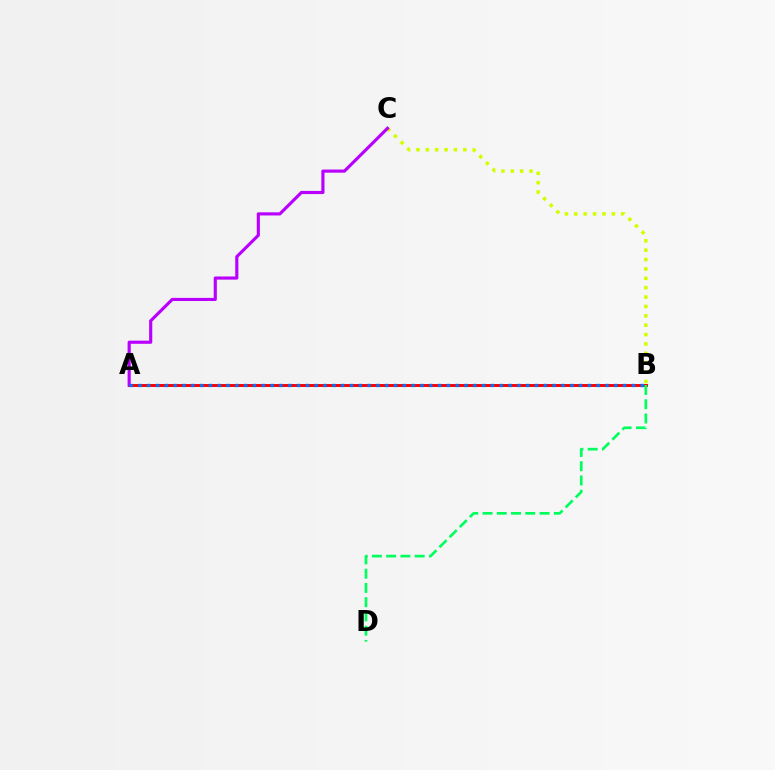{('A', 'B'): [{'color': '#ff0000', 'line_style': 'solid', 'thickness': 2.12}, {'color': '#0074ff', 'line_style': 'dotted', 'thickness': 2.39}], ('B', 'D'): [{'color': '#00ff5c', 'line_style': 'dashed', 'thickness': 1.94}], ('B', 'C'): [{'color': '#d1ff00', 'line_style': 'dotted', 'thickness': 2.55}], ('A', 'C'): [{'color': '#b900ff', 'line_style': 'solid', 'thickness': 2.26}]}